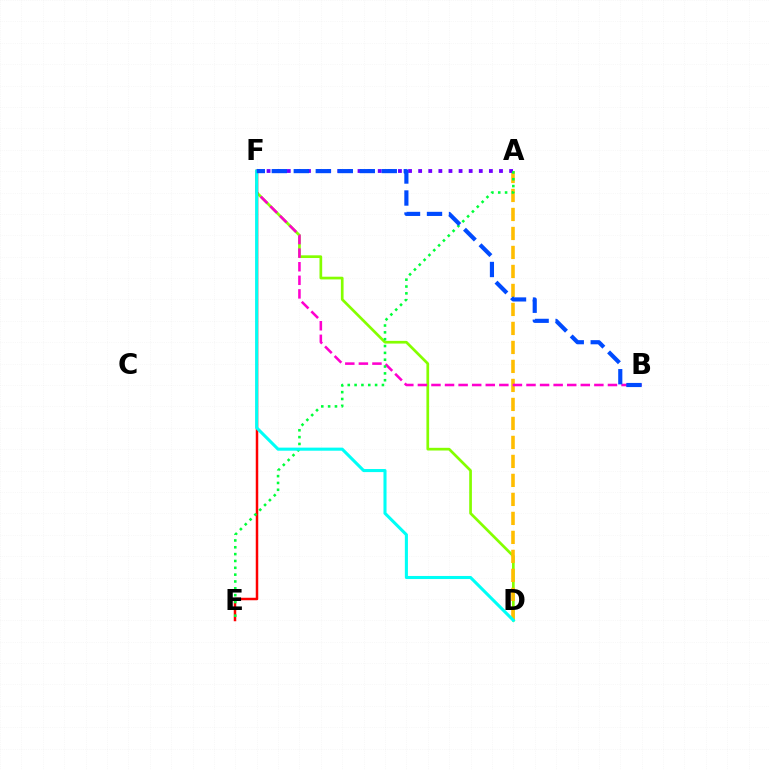{('D', 'F'): [{'color': '#84ff00', 'line_style': 'solid', 'thickness': 1.94}, {'color': '#00fff6', 'line_style': 'solid', 'thickness': 2.21}], ('A', 'D'): [{'color': '#ffbd00', 'line_style': 'dashed', 'thickness': 2.58}], ('A', 'F'): [{'color': '#7200ff', 'line_style': 'dotted', 'thickness': 2.75}], ('B', 'F'): [{'color': '#ff00cf', 'line_style': 'dashed', 'thickness': 1.84}, {'color': '#004bff', 'line_style': 'dashed', 'thickness': 2.99}], ('E', 'F'): [{'color': '#ff0000', 'line_style': 'solid', 'thickness': 1.79}], ('A', 'E'): [{'color': '#00ff39', 'line_style': 'dotted', 'thickness': 1.86}]}